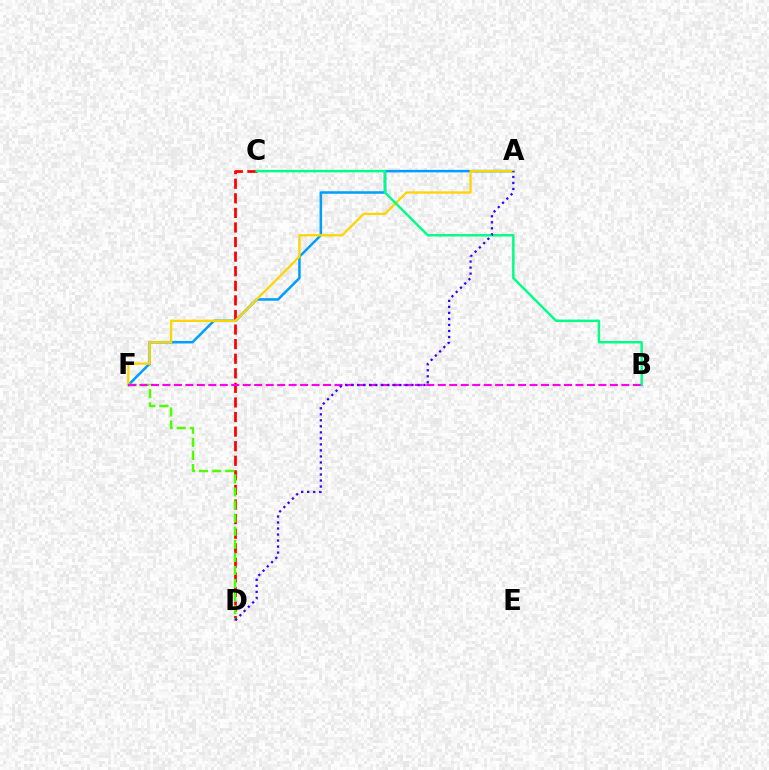{('C', 'D'): [{'color': '#ff0000', 'line_style': 'dashed', 'thickness': 1.98}], ('A', 'F'): [{'color': '#009eff', 'line_style': 'solid', 'thickness': 1.82}, {'color': '#ffd500', 'line_style': 'solid', 'thickness': 1.64}], ('B', 'C'): [{'color': '#00ff86', 'line_style': 'solid', 'thickness': 1.77}], ('D', 'F'): [{'color': '#4fff00', 'line_style': 'dashed', 'thickness': 1.78}], ('B', 'F'): [{'color': '#ff00ed', 'line_style': 'dashed', 'thickness': 1.56}], ('A', 'D'): [{'color': '#3700ff', 'line_style': 'dotted', 'thickness': 1.64}]}